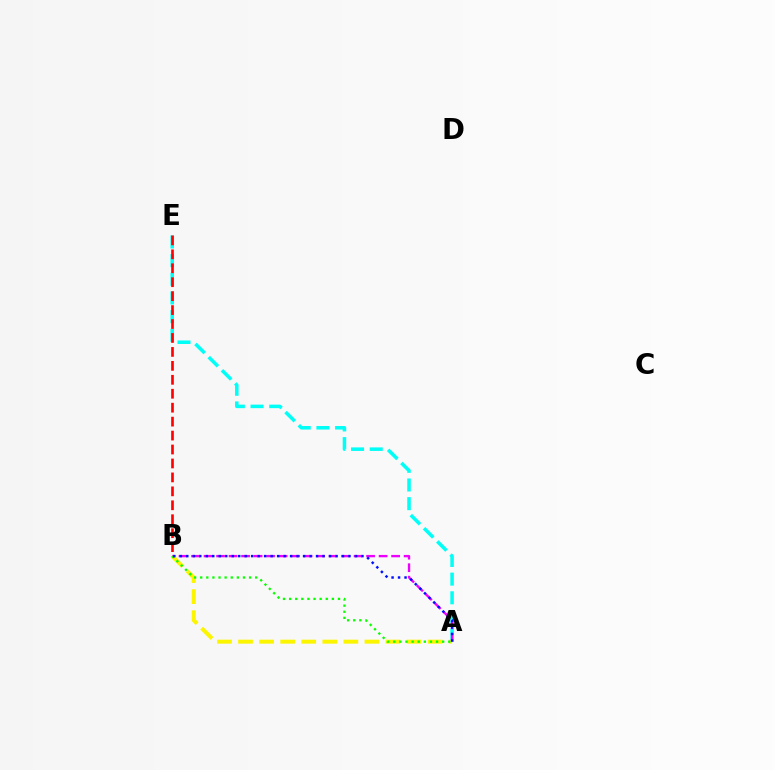{('A', 'E'): [{'color': '#00fff6', 'line_style': 'dashed', 'thickness': 2.54}], ('B', 'E'): [{'color': '#ff0000', 'line_style': 'dashed', 'thickness': 1.89}], ('A', 'B'): [{'color': '#fcf500', 'line_style': 'dashed', 'thickness': 2.86}, {'color': '#ee00ff', 'line_style': 'dashed', 'thickness': 1.7}, {'color': '#08ff00', 'line_style': 'dotted', 'thickness': 1.66}, {'color': '#0010ff', 'line_style': 'dotted', 'thickness': 1.76}]}